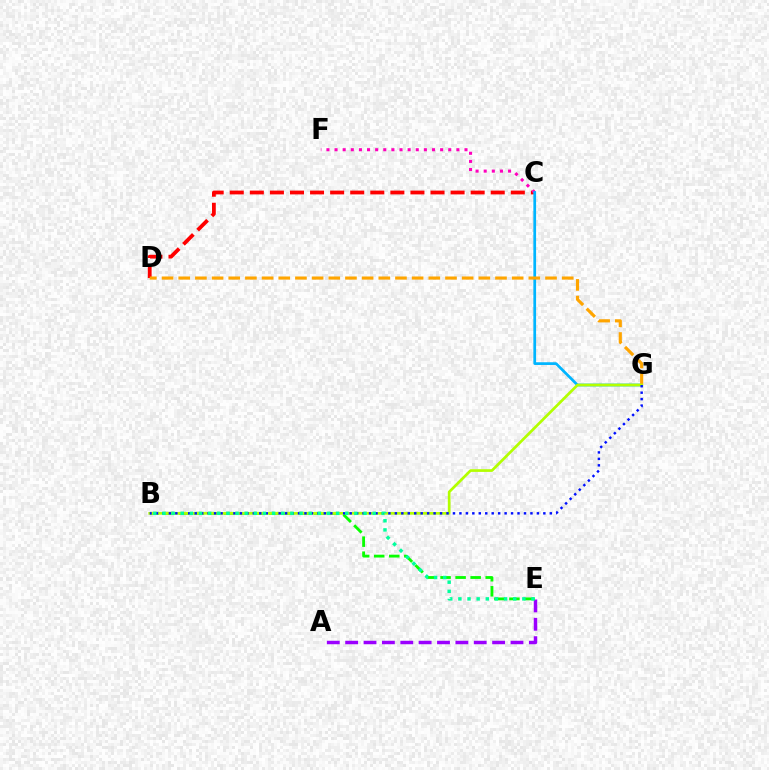{('C', 'D'): [{'color': '#ff0000', 'line_style': 'dashed', 'thickness': 2.73}], ('A', 'E'): [{'color': '#9b00ff', 'line_style': 'dashed', 'thickness': 2.5}], ('C', 'F'): [{'color': '#ff00bd', 'line_style': 'dotted', 'thickness': 2.21}], ('C', 'G'): [{'color': '#00b5ff', 'line_style': 'solid', 'thickness': 1.96}], ('B', 'E'): [{'color': '#08ff00', 'line_style': 'dashed', 'thickness': 2.04}, {'color': '#00ff9d', 'line_style': 'dotted', 'thickness': 2.48}], ('D', 'G'): [{'color': '#ffa500', 'line_style': 'dashed', 'thickness': 2.26}], ('B', 'G'): [{'color': '#b3ff00', 'line_style': 'solid', 'thickness': 1.95}, {'color': '#0010ff', 'line_style': 'dotted', 'thickness': 1.75}]}